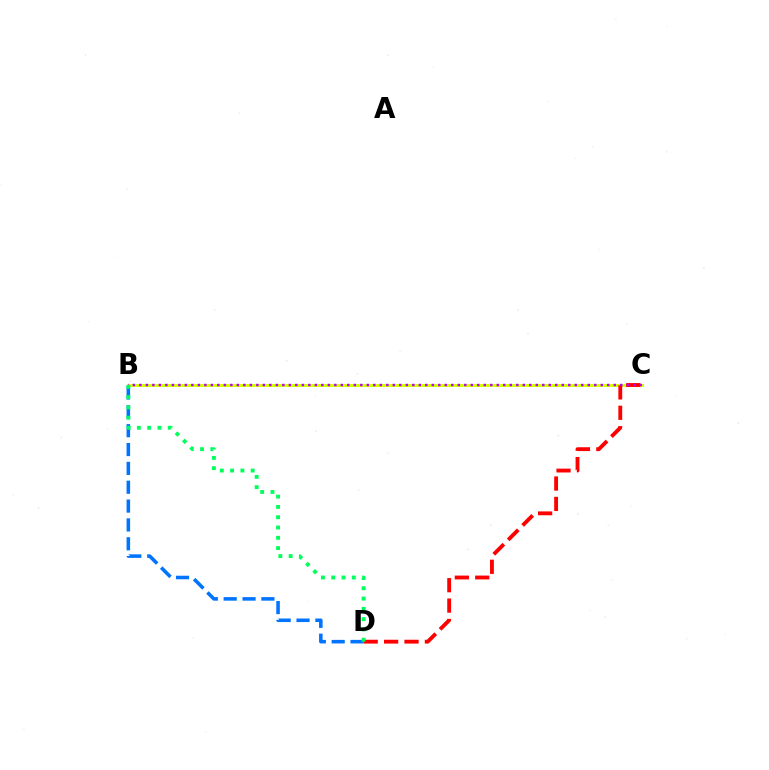{('B', 'D'): [{'color': '#0074ff', 'line_style': 'dashed', 'thickness': 2.56}, {'color': '#00ff5c', 'line_style': 'dotted', 'thickness': 2.8}], ('B', 'C'): [{'color': '#d1ff00', 'line_style': 'solid', 'thickness': 2.12}, {'color': '#b900ff', 'line_style': 'dotted', 'thickness': 1.77}], ('C', 'D'): [{'color': '#ff0000', 'line_style': 'dashed', 'thickness': 2.77}]}